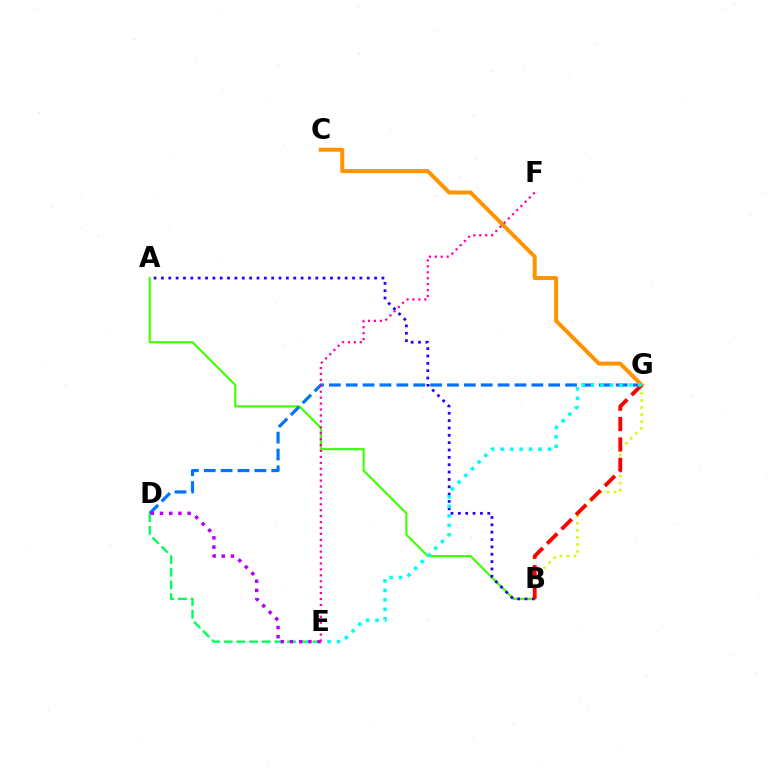{('B', 'G'): [{'color': '#d1ff00', 'line_style': 'dotted', 'thickness': 1.91}, {'color': '#ff0000', 'line_style': 'dashed', 'thickness': 2.77}], ('A', 'B'): [{'color': '#3dff00', 'line_style': 'solid', 'thickness': 1.52}, {'color': '#2500ff', 'line_style': 'dotted', 'thickness': 2.0}], ('D', 'G'): [{'color': '#0074ff', 'line_style': 'dashed', 'thickness': 2.29}], ('C', 'G'): [{'color': '#ff9400', 'line_style': 'solid', 'thickness': 2.88}], ('D', 'E'): [{'color': '#00ff5c', 'line_style': 'dashed', 'thickness': 1.72}, {'color': '#b900ff', 'line_style': 'dotted', 'thickness': 2.5}], ('E', 'G'): [{'color': '#00fff6', 'line_style': 'dotted', 'thickness': 2.57}], ('E', 'F'): [{'color': '#ff00ac', 'line_style': 'dotted', 'thickness': 1.61}]}